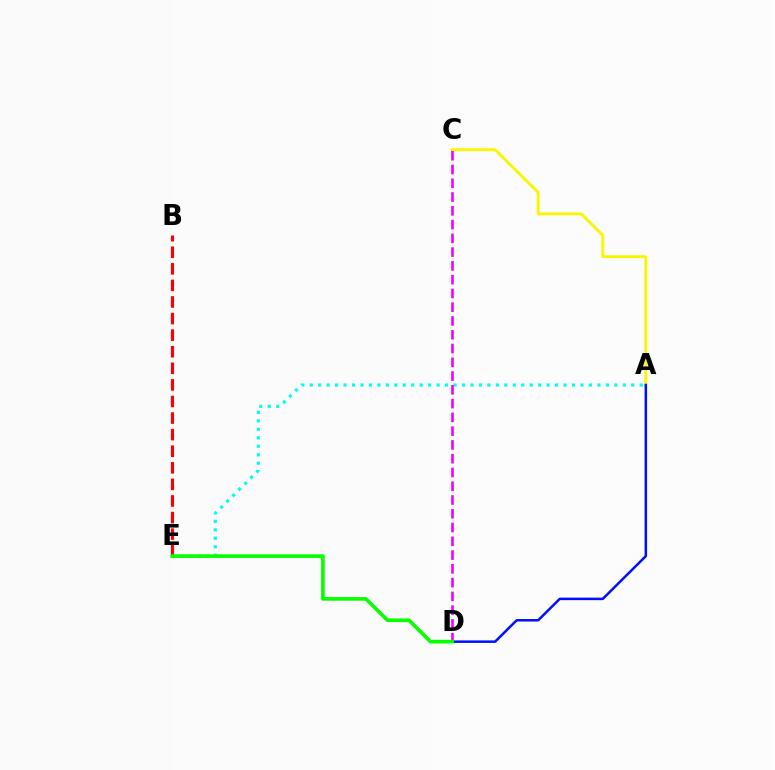{('A', 'E'): [{'color': '#00fff6', 'line_style': 'dotted', 'thickness': 2.3}], ('A', 'C'): [{'color': '#fcf500', 'line_style': 'solid', 'thickness': 2.07}], ('C', 'D'): [{'color': '#ee00ff', 'line_style': 'dashed', 'thickness': 1.87}], ('B', 'E'): [{'color': '#ff0000', 'line_style': 'dashed', 'thickness': 2.25}], ('A', 'D'): [{'color': '#0010ff', 'line_style': 'solid', 'thickness': 1.8}], ('D', 'E'): [{'color': '#08ff00', 'line_style': 'solid', 'thickness': 2.62}]}